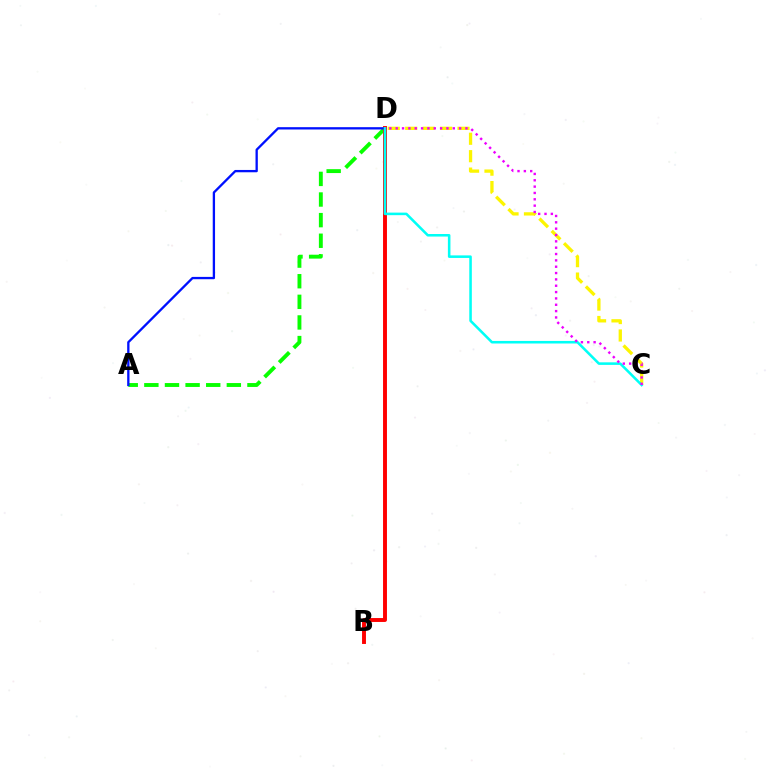{('C', 'D'): [{'color': '#fcf500', 'line_style': 'dashed', 'thickness': 2.37}, {'color': '#00fff6', 'line_style': 'solid', 'thickness': 1.84}, {'color': '#ee00ff', 'line_style': 'dotted', 'thickness': 1.72}], ('A', 'D'): [{'color': '#08ff00', 'line_style': 'dashed', 'thickness': 2.8}, {'color': '#0010ff', 'line_style': 'solid', 'thickness': 1.67}], ('B', 'D'): [{'color': '#ff0000', 'line_style': 'solid', 'thickness': 2.82}]}